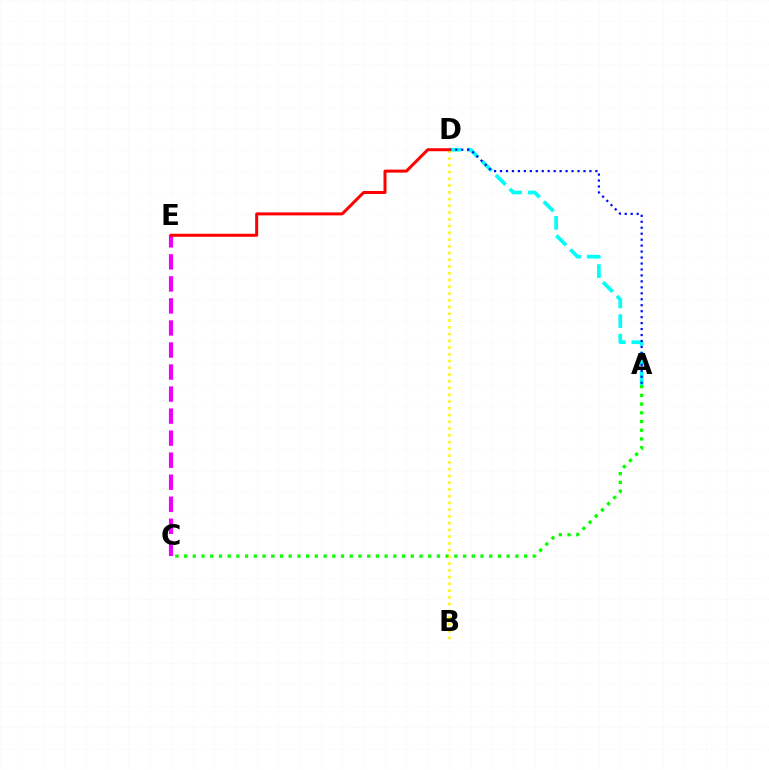{('A', 'D'): [{'color': '#00fff6', 'line_style': 'dashed', 'thickness': 2.67}, {'color': '#0010ff', 'line_style': 'dotted', 'thickness': 1.62}], ('A', 'C'): [{'color': '#08ff00', 'line_style': 'dotted', 'thickness': 2.37}], ('B', 'D'): [{'color': '#fcf500', 'line_style': 'dotted', 'thickness': 1.83}], ('C', 'E'): [{'color': '#ee00ff', 'line_style': 'dashed', 'thickness': 2.99}], ('D', 'E'): [{'color': '#ff0000', 'line_style': 'solid', 'thickness': 2.17}]}